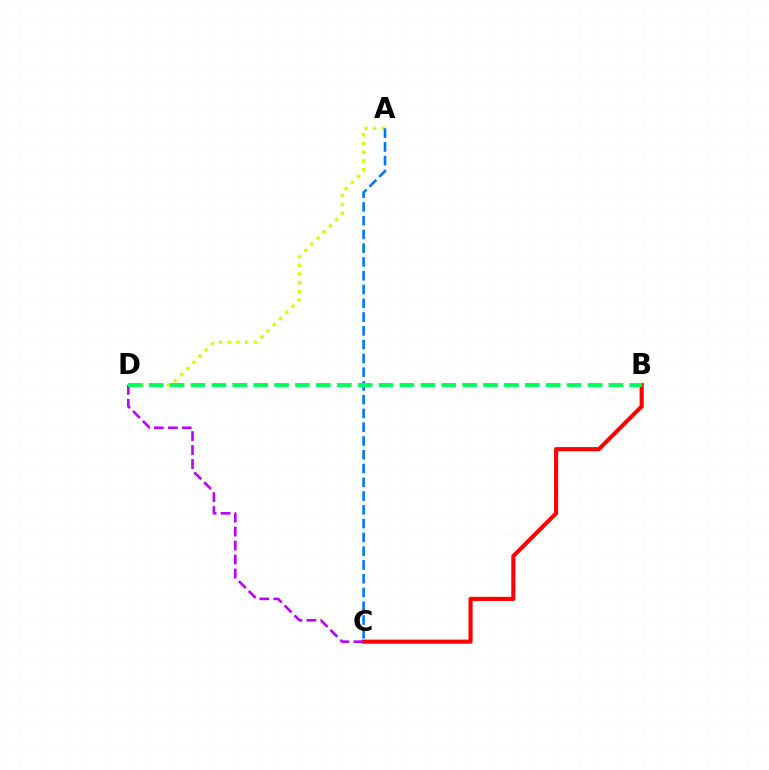{('A', 'D'): [{'color': '#d1ff00', 'line_style': 'dotted', 'thickness': 2.37}], ('B', 'C'): [{'color': '#ff0000', 'line_style': 'solid', 'thickness': 2.96}], ('A', 'C'): [{'color': '#0074ff', 'line_style': 'dashed', 'thickness': 1.87}], ('C', 'D'): [{'color': '#b900ff', 'line_style': 'dashed', 'thickness': 1.9}], ('B', 'D'): [{'color': '#00ff5c', 'line_style': 'dashed', 'thickness': 2.84}]}